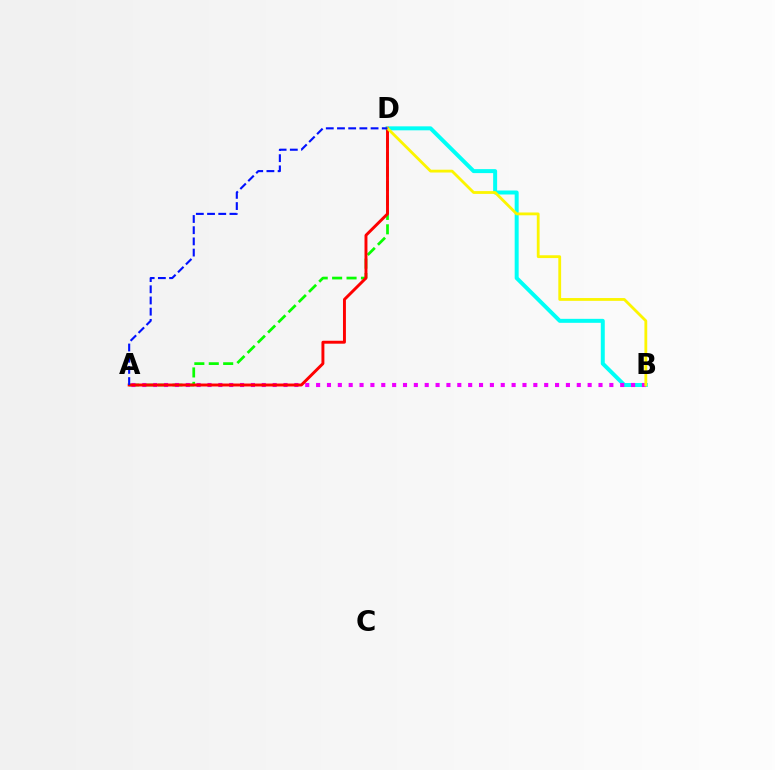{('B', 'D'): [{'color': '#00fff6', 'line_style': 'solid', 'thickness': 2.86}, {'color': '#fcf500', 'line_style': 'solid', 'thickness': 2.02}], ('A', 'D'): [{'color': '#08ff00', 'line_style': 'dashed', 'thickness': 1.96}, {'color': '#ff0000', 'line_style': 'solid', 'thickness': 2.11}, {'color': '#0010ff', 'line_style': 'dashed', 'thickness': 1.52}], ('A', 'B'): [{'color': '#ee00ff', 'line_style': 'dotted', 'thickness': 2.95}]}